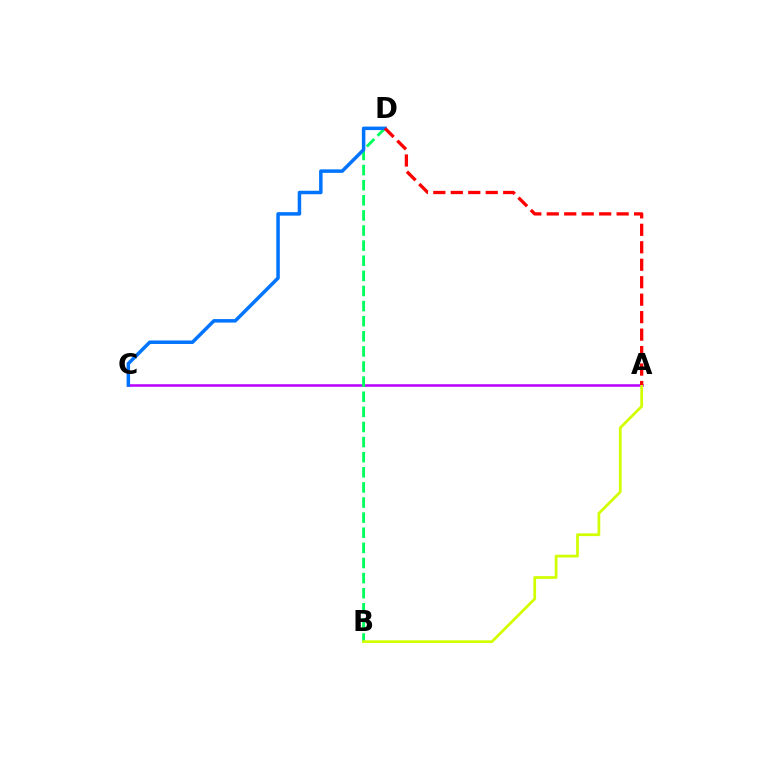{('A', 'C'): [{'color': '#b900ff', 'line_style': 'solid', 'thickness': 1.82}], ('B', 'D'): [{'color': '#00ff5c', 'line_style': 'dashed', 'thickness': 2.05}], ('A', 'B'): [{'color': '#d1ff00', 'line_style': 'solid', 'thickness': 1.97}], ('C', 'D'): [{'color': '#0074ff', 'line_style': 'solid', 'thickness': 2.51}], ('A', 'D'): [{'color': '#ff0000', 'line_style': 'dashed', 'thickness': 2.37}]}